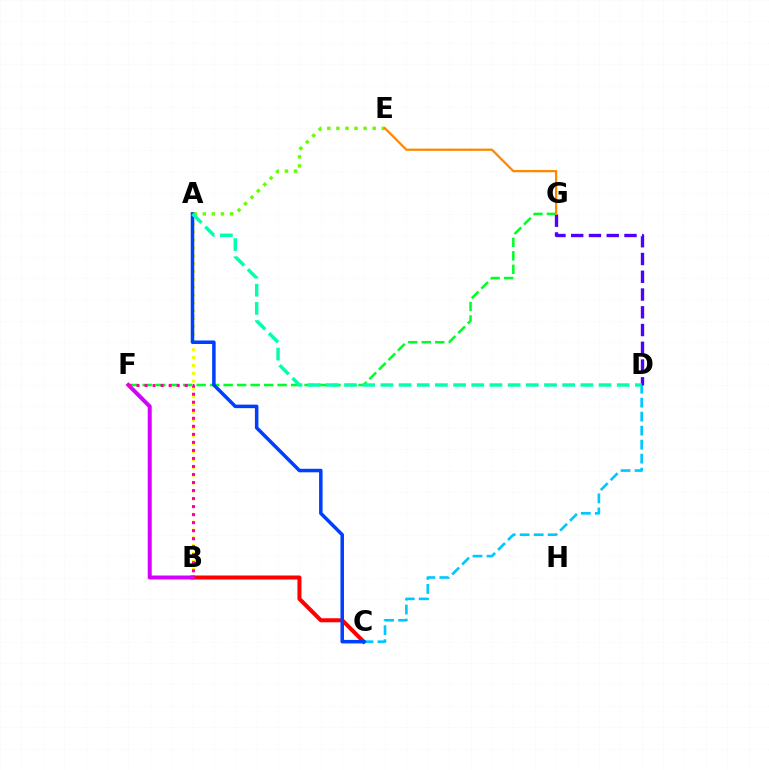{('C', 'D'): [{'color': '#00c7ff', 'line_style': 'dashed', 'thickness': 1.9}], ('A', 'B'): [{'color': '#eeff00', 'line_style': 'dotted', 'thickness': 2.13}], ('F', 'G'): [{'color': '#00ff27', 'line_style': 'dashed', 'thickness': 1.83}], ('B', 'C'): [{'color': '#ff0000', 'line_style': 'solid', 'thickness': 2.9}], ('A', 'E'): [{'color': '#66ff00', 'line_style': 'dotted', 'thickness': 2.47}], ('B', 'F'): [{'color': '#d600ff', 'line_style': 'solid', 'thickness': 2.86}, {'color': '#ff00a0', 'line_style': 'dotted', 'thickness': 2.18}], ('A', 'C'): [{'color': '#003fff', 'line_style': 'solid', 'thickness': 2.53}], ('D', 'G'): [{'color': '#4f00ff', 'line_style': 'dashed', 'thickness': 2.41}], ('A', 'D'): [{'color': '#00ffaf', 'line_style': 'dashed', 'thickness': 2.47}], ('E', 'G'): [{'color': '#ff8800', 'line_style': 'solid', 'thickness': 1.63}]}